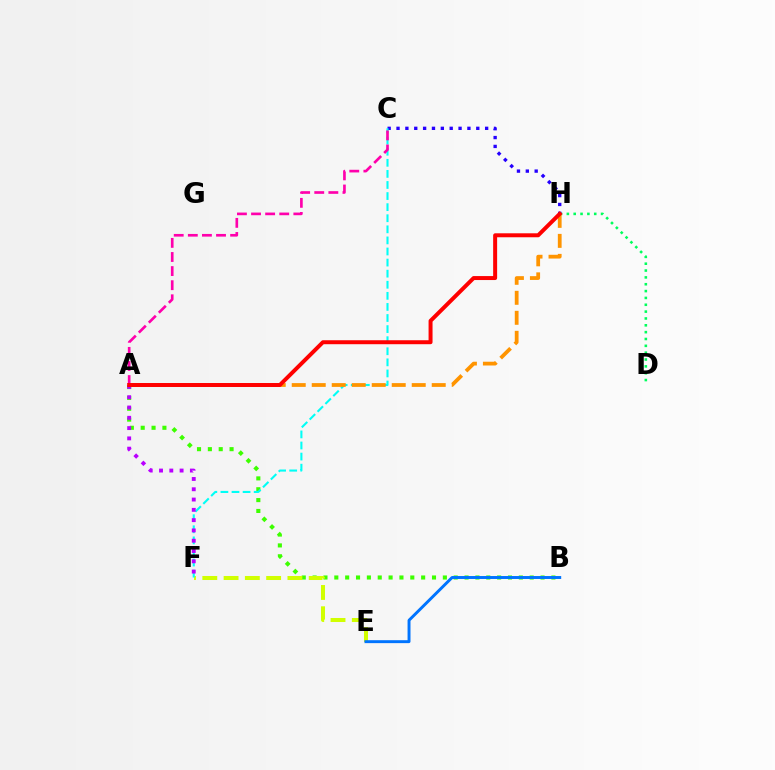{('D', 'H'): [{'color': '#00ff5c', 'line_style': 'dotted', 'thickness': 1.86}], ('A', 'B'): [{'color': '#3dff00', 'line_style': 'dotted', 'thickness': 2.95}], ('C', 'H'): [{'color': '#2500ff', 'line_style': 'dotted', 'thickness': 2.41}], ('E', 'F'): [{'color': '#d1ff00', 'line_style': 'dashed', 'thickness': 2.89}], ('B', 'E'): [{'color': '#0074ff', 'line_style': 'solid', 'thickness': 2.11}], ('C', 'F'): [{'color': '#00fff6', 'line_style': 'dashed', 'thickness': 1.51}], ('A', 'C'): [{'color': '#ff00ac', 'line_style': 'dashed', 'thickness': 1.92}], ('A', 'H'): [{'color': '#ff9400', 'line_style': 'dashed', 'thickness': 2.72}, {'color': '#ff0000', 'line_style': 'solid', 'thickness': 2.86}], ('A', 'F'): [{'color': '#b900ff', 'line_style': 'dotted', 'thickness': 2.8}]}